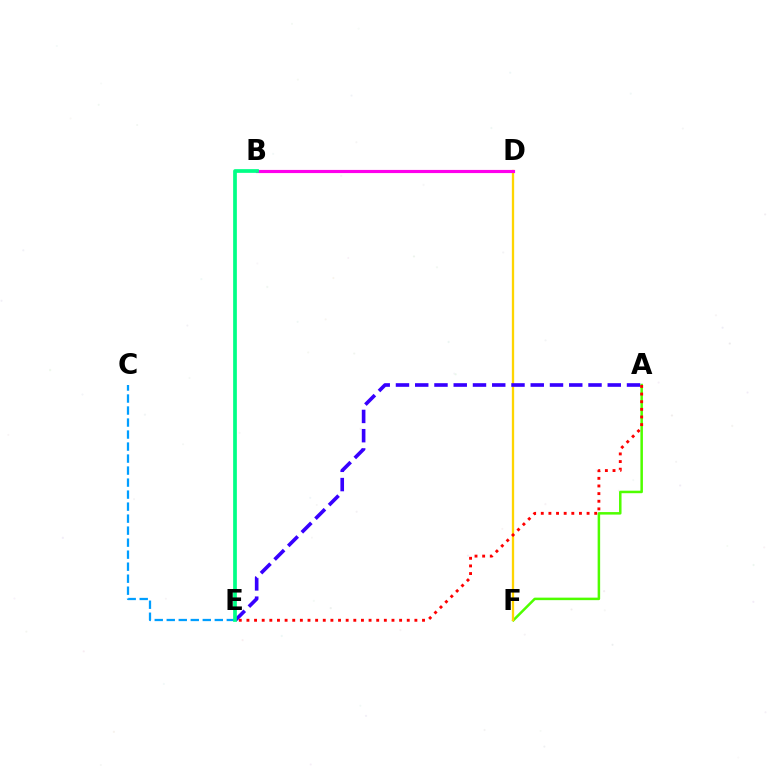{('A', 'F'): [{'color': '#4fff00', 'line_style': 'solid', 'thickness': 1.81}], ('D', 'F'): [{'color': '#ffd500', 'line_style': 'solid', 'thickness': 1.66}], ('B', 'D'): [{'color': '#ff00ed', 'line_style': 'solid', 'thickness': 2.27}], ('A', 'E'): [{'color': '#3700ff', 'line_style': 'dashed', 'thickness': 2.62}, {'color': '#ff0000', 'line_style': 'dotted', 'thickness': 2.07}], ('C', 'E'): [{'color': '#009eff', 'line_style': 'dashed', 'thickness': 1.63}], ('B', 'E'): [{'color': '#00ff86', 'line_style': 'solid', 'thickness': 2.67}]}